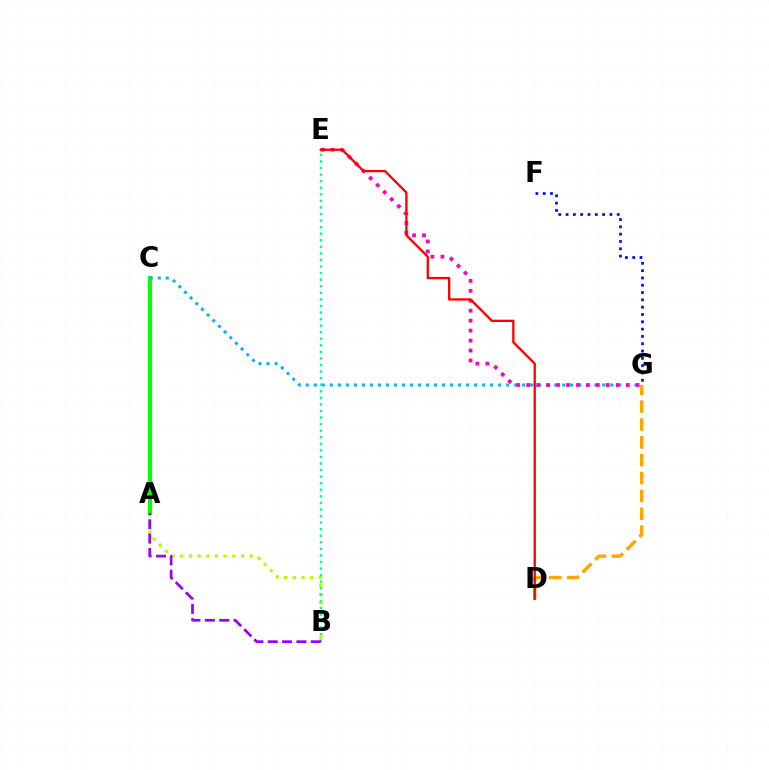{('A', 'B'): [{'color': '#b3ff00', 'line_style': 'dotted', 'thickness': 2.36}, {'color': '#9b00ff', 'line_style': 'dashed', 'thickness': 1.95}], ('A', 'C'): [{'color': '#08ff00', 'line_style': 'solid', 'thickness': 2.99}], ('D', 'G'): [{'color': '#ffa500', 'line_style': 'dashed', 'thickness': 2.43}], ('C', 'G'): [{'color': '#00b5ff', 'line_style': 'dotted', 'thickness': 2.18}], ('E', 'G'): [{'color': '#ff00bd', 'line_style': 'dotted', 'thickness': 2.7}], ('B', 'E'): [{'color': '#00ff9d', 'line_style': 'dotted', 'thickness': 1.78}], ('F', 'G'): [{'color': '#0010ff', 'line_style': 'dotted', 'thickness': 1.99}], ('D', 'E'): [{'color': '#ff0000', 'line_style': 'solid', 'thickness': 1.67}]}